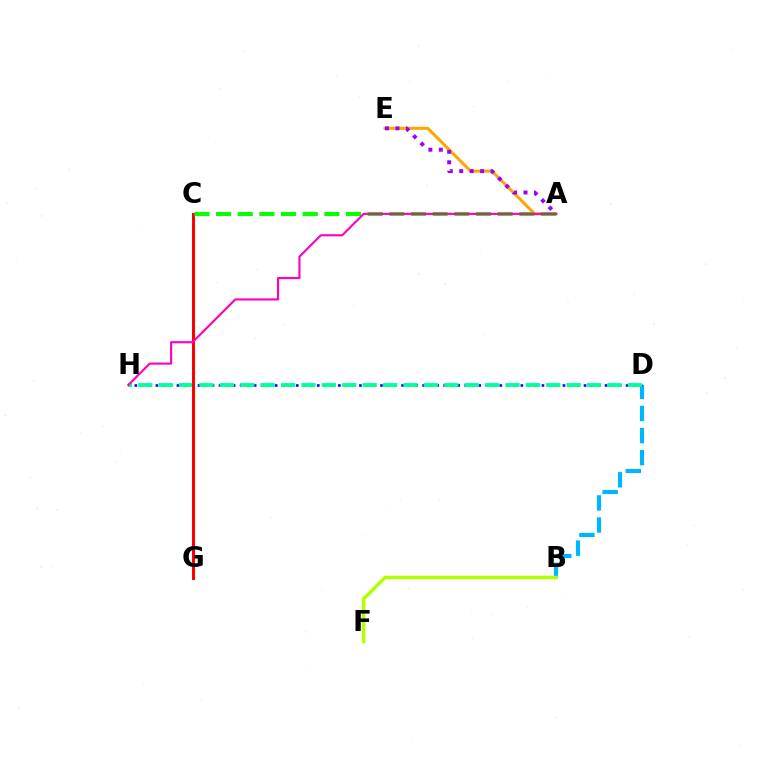{('B', 'D'): [{'color': '#00b5ff', 'line_style': 'dashed', 'thickness': 3.0}], ('D', 'H'): [{'color': '#0010ff', 'line_style': 'dotted', 'thickness': 1.91}, {'color': '#00ff9d', 'line_style': 'dashed', 'thickness': 2.77}], ('B', 'F'): [{'color': '#b3ff00', 'line_style': 'solid', 'thickness': 2.51}], ('A', 'E'): [{'color': '#ffa500', 'line_style': 'solid', 'thickness': 2.17}, {'color': '#9b00ff', 'line_style': 'dotted', 'thickness': 2.84}], ('C', 'G'): [{'color': '#ff0000', 'line_style': 'solid', 'thickness': 2.18}], ('A', 'C'): [{'color': '#08ff00', 'line_style': 'dashed', 'thickness': 2.94}], ('A', 'H'): [{'color': '#ff00bd', 'line_style': 'solid', 'thickness': 1.53}]}